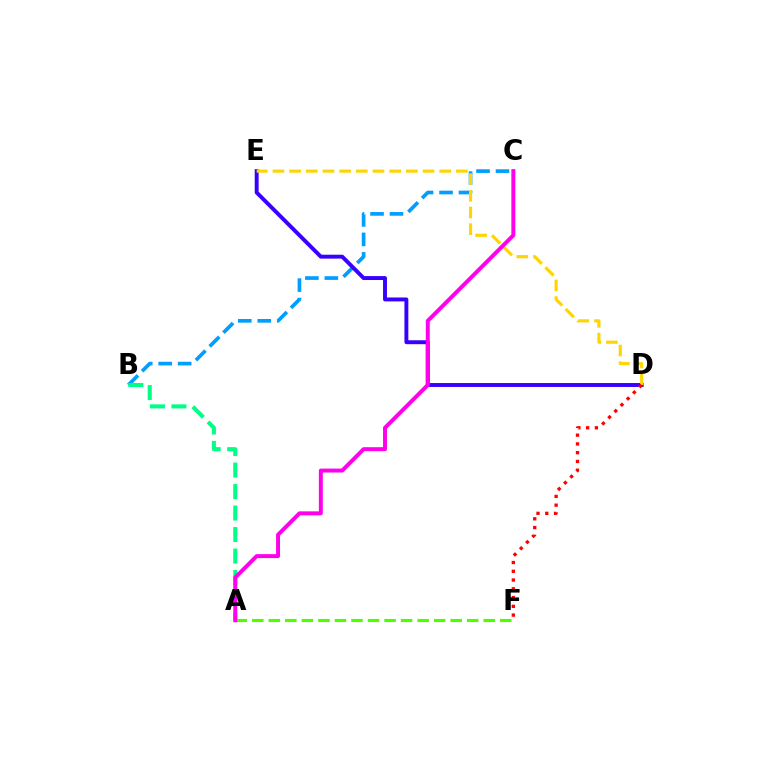{('B', 'C'): [{'color': '#009eff', 'line_style': 'dashed', 'thickness': 2.64}], ('A', 'B'): [{'color': '#00ff86', 'line_style': 'dashed', 'thickness': 2.92}], ('D', 'E'): [{'color': '#3700ff', 'line_style': 'solid', 'thickness': 2.82}, {'color': '#ffd500', 'line_style': 'dashed', 'thickness': 2.27}], ('D', 'F'): [{'color': '#ff0000', 'line_style': 'dotted', 'thickness': 2.38}], ('A', 'F'): [{'color': '#4fff00', 'line_style': 'dashed', 'thickness': 2.25}], ('A', 'C'): [{'color': '#ff00ed', 'line_style': 'solid', 'thickness': 2.84}]}